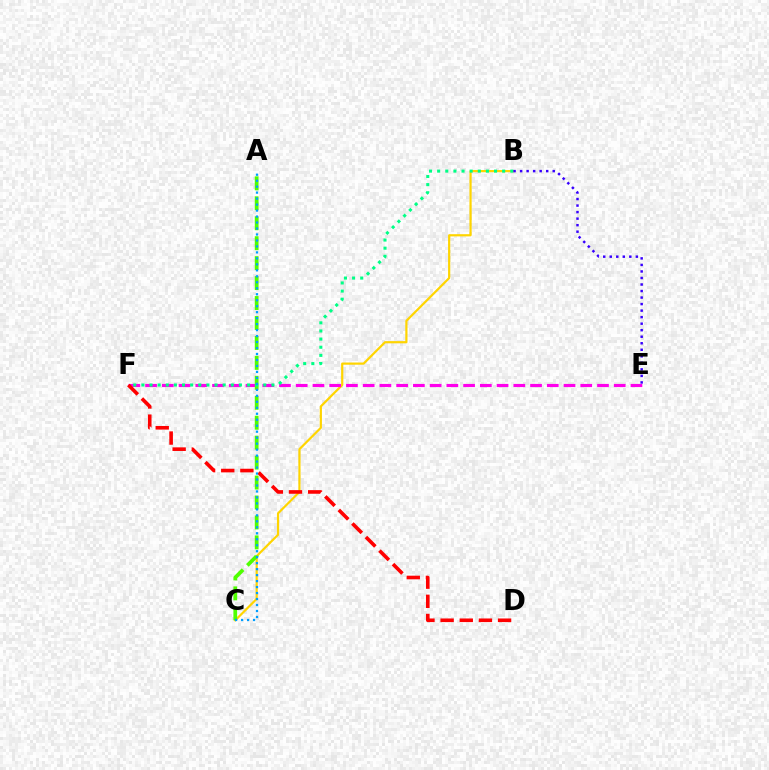{('B', 'C'): [{'color': '#ffd500', 'line_style': 'solid', 'thickness': 1.58}], ('E', 'F'): [{'color': '#ff00ed', 'line_style': 'dashed', 'thickness': 2.27}], ('D', 'F'): [{'color': '#ff0000', 'line_style': 'dashed', 'thickness': 2.6}], ('A', 'C'): [{'color': '#4fff00', 'line_style': 'dashed', 'thickness': 2.71}, {'color': '#009eff', 'line_style': 'dotted', 'thickness': 1.62}], ('B', 'F'): [{'color': '#00ff86', 'line_style': 'dotted', 'thickness': 2.21}], ('B', 'E'): [{'color': '#3700ff', 'line_style': 'dotted', 'thickness': 1.77}]}